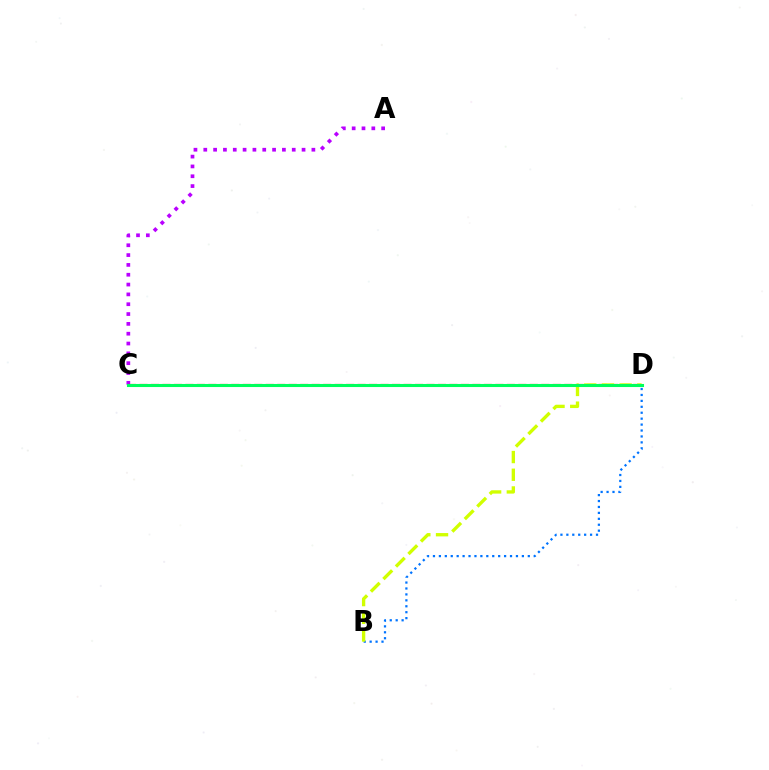{('A', 'C'): [{'color': '#b900ff', 'line_style': 'dotted', 'thickness': 2.67}], ('B', 'D'): [{'color': '#0074ff', 'line_style': 'dotted', 'thickness': 1.61}, {'color': '#d1ff00', 'line_style': 'dashed', 'thickness': 2.4}], ('C', 'D'): [{'color': '#ff0000', 'line_style': 'dashed', 'thickness': 1.56}, {'color': '#00ff5c', 'line_style': 'solid', 'thickness': 2.21}]}